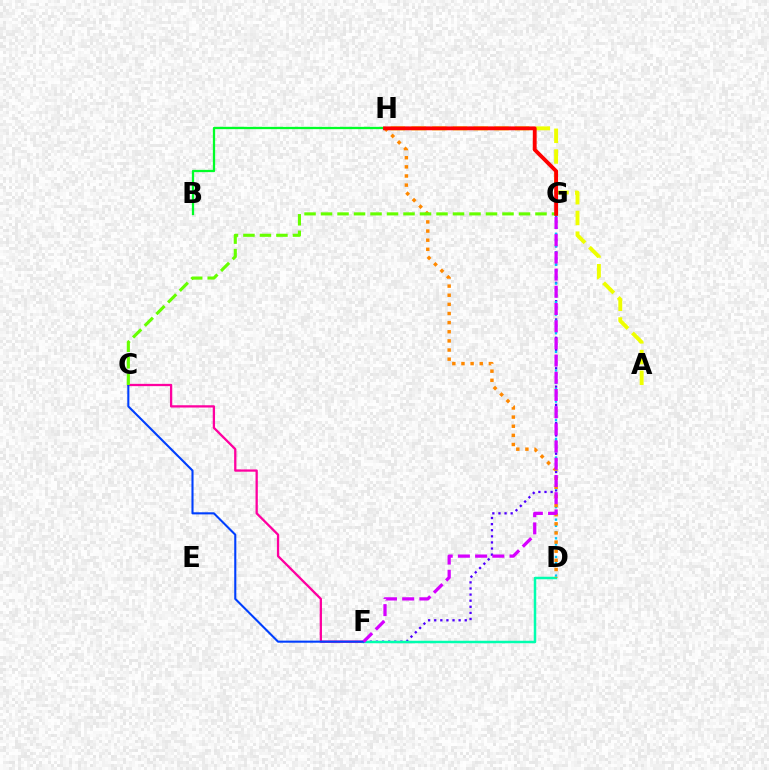{('F', 'G'): [{'color': '#4f00ff', 'line_style': 'dotted', 'thickness': 1.66}, {'color': '#d600ff', 'line_style': 'dashed', 'thickness': 2.34}], ('A', 'H'): [{'color': '#eeff00', 'line_style': 'dashed', 'thickness': 2.81}], ('C', 'F'): [{'color': '#ff00a0', 'line_style': 'solid', 'thickness': 1.65}, {'color': '#003fff', 'line_style': 'solid', 'thickness': 1.51}], ('D', 'G'): [{'color': '#00c7ff', 'line_style': 'dotted', 'thickness': 1.69}], ('B', 'H'): [{'color': '#00ff27', 'line_style': 'solid', 'thickness': 1.65}], ('D', 'F'): [{'color': '#00ffaf', 'line_style': 'solid', 'thickness': 1.79}], ('D', 'H'): [{'color': '#ff8800', 'line_style': 'dotted', 'thickness': 2.48}], ('C', 'G'): [{'color': '#66ff00', 'line_style': 'dashed', 'thickness': 2.24}], ('G', 'H'): [{'color': '#ff0000', 'line_style': 'solid', 'thickness': 2.77}]}